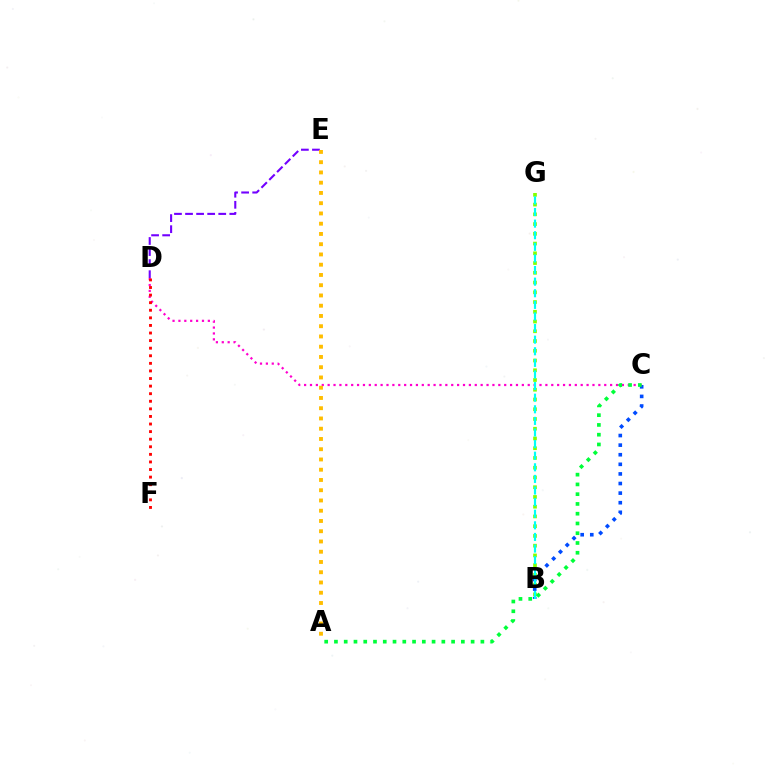{('D', 'E'): [{'color': '#7200ff', 'line_style': 'dashed', 'thickness': 1.5}], ('B', 'C'): [{'color': '#004bff', 'line_style': 'dotted', 'thickness': 2.61}], ('C', 'D'): [{'color': '#ff00cf', 'line_style': 'dotted', 'thickness': 1.6}], ('B', 'G'): [{'color': '#84ff00', 'line_style': 'dotted', 'thickness': 2.65}, {'color': '#00fff6', 'line_style': 'dashed', 'thickness': 1.58}], ('D', 'F'): [{'color': '#ff0000', 'line_style': 'dotted', 'thickness': 2.06}], ('A', 'E'): [{'color': '#ffbd00', 'line_style': 'dotted', 'thickness': 2.79}], ('A', 'C'): [{'color': '#00ff39', 'line_style': 'dotted', 'thickness': 2.65}]}